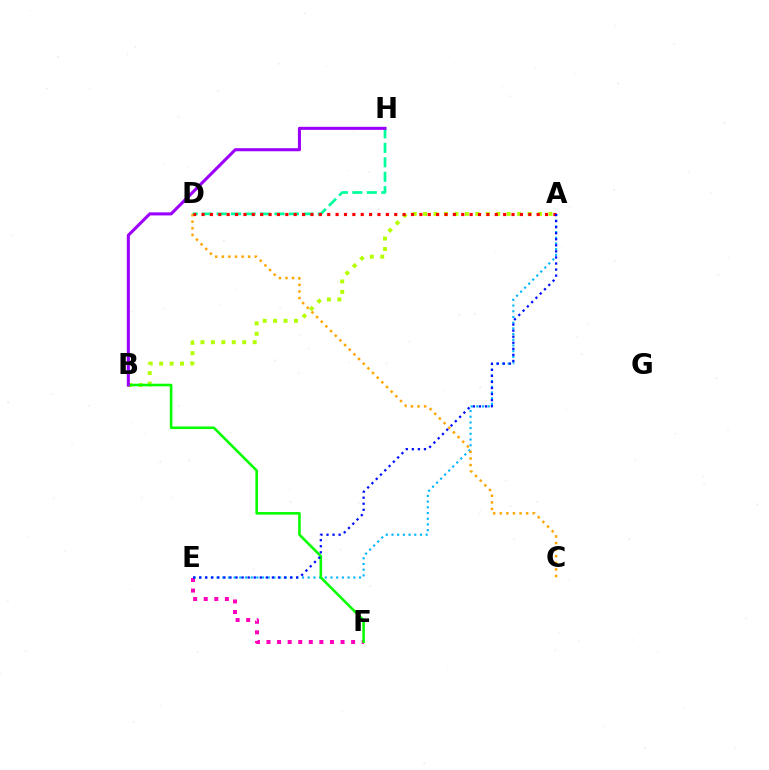{('A', 'B'): [{'color': '#b3ff00', 'line_style': 'dotted', 'thickness': 2.84}], ('E', 'F'): [{'color': '#ff00bd', 'line_style': 'dotted', 'thickness': 2.87}], ('A', 'E'): [{'color': '#00b5ff', 'line_style': 'dotted', 'thickness': 1.55}, {'color': '#0010ff', 'line_style': 'dotted', 'thickness': 1.65}], ('D', 'H'): [{'color': '#00ff9d', 'line_style': 'dashed', 'thickness': 1.96}], ('C', 'D'): [{'color': '#ffa500', 'line_style': 'dotted', 'thickness': 1.79}], ('B', 'F'): [{'color': '#08ff00', 'line_style': 'solid', 'thickness': 1.86}], ('A', 'D'): [{'color': '#ff0000', 'line_style': 'dotted', 'thickness': 2.28}], ('B', 'H'): [{'color': '#9b00ff', 'line_style': 'solid', 'thickness': 2.21}]}